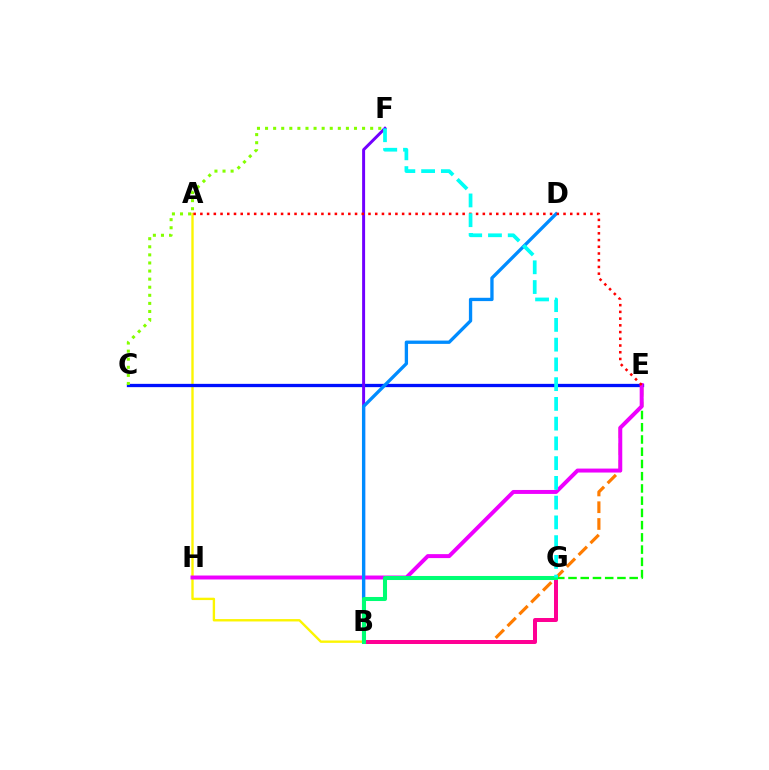{('A', 'B'): [{'color': '#fcf500', 'line_style': 'solid', 'thickness': 1.71}], ('B', 'E'): [{'color': '#ff7c00', 'line_style': 'dashed', 'thickness': 2.28}], ('B', 'G'): [{'color': '#ff0094', 'line_style': 'solid', 'thickness': 2.88}, {'color': '#00ff74', 'line_style': 'solid', 'thickness': 2.91}], ('C', 'E'): [{'color': '#0010ff', 'line_style': 'solid', 'thickness': 2.37}], ('E', 'G'): [{'color': '#08ff00', 'line_style': 'dashed', 'thickness': 1.66}], ('B', 'F'): [{'color': '#7200ff', 'line_style': 'solid', 'thickness': 2.14}], ('E', 'H'): [{'color': '#ee00ff', 'line_style': 'solid', 'thickness': 2.85}], ('B', 'D'): [{'color': '#008cff', 'line_style': 'solid', 'thickness': 2.39}], ('C', 'F'): [{'color': '#84ff00', 'line_style': 'dotted', 'thickness': 2.2}], ('A', 'E'): [{'color': '#ff0000', 'line_style': 'dotted', 'thickness': 1.83}], ('F', 'G'): [{'color': '#00fff6', 'line_style': 'dashed', 'thickness': 2.68}]}